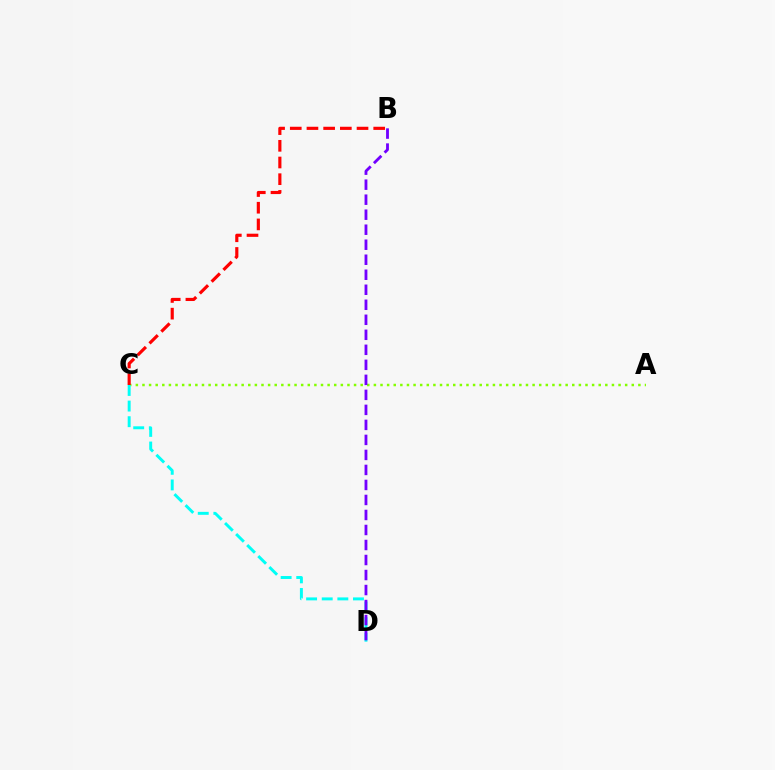{('A', 'C'): [{'color': '#84ff00', 'line_style': 'dotted', 'thickness': 1.8}], ('B', 'C'): [{'color': '#ff0000', 'line_style': 'dashed', 'thickness': 2.27}], ('C', 'D'): [{'color': '#00fff6', 'line_style': 'dashed', 'thickness': 2.12}], ('B', 'D'): [{'color': '#7200ff', 'line_style': 'dashed', 'thickness': 2.04}]}